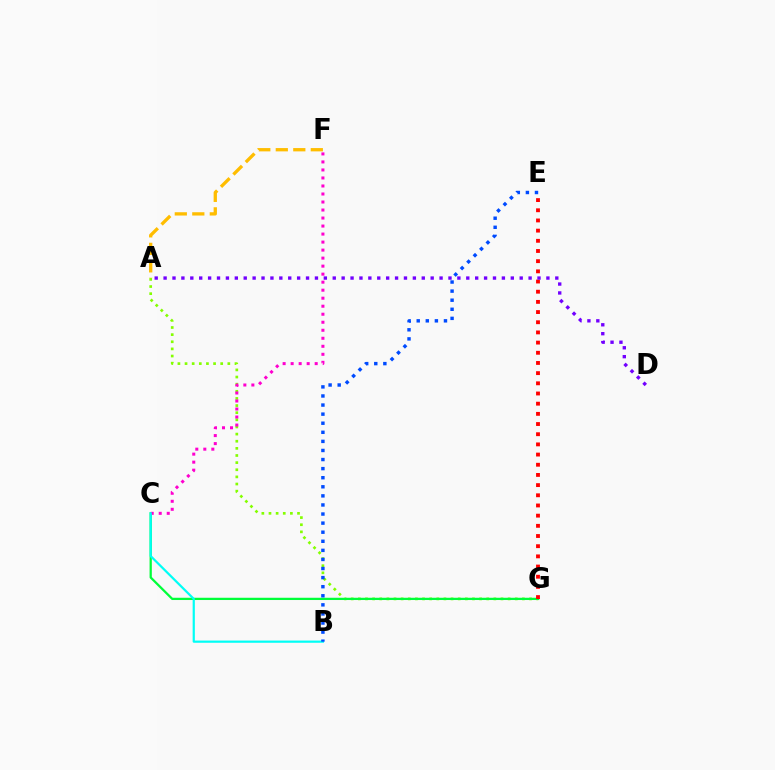{('A', 'G'): [{'color': '#84ff00', 'line_style': 'dotted', 'thickness': 1.94}], ('C', 'G'): [{'color': '#00ff39', 'line_style': 'solid', 'thickness': 1.63}], ('C', 'F'): [{'color': '#ff00cf', 'line_style': 'dotted', 'thickness': 2.18}], ('A', 'F'): [{'color': '#ffbd00', 'line_style': 'dashed', 'thickness': 2.38}], ('B', 'C'): [{'color': '#00fff6', 'line_style': 'solid', 'thickness': 1.59}], ('E', 'G'): [{'color': '#ff0000', 'line_style': 'dotted', 'thickness': 2.77}], ('B', 'E'): [{'color': '#004bff', 'line_style': 'dotted', 'thickness': 2.47}], ('A', 'D'): [{'color': '#7200ff', 'line_style': 'dotted', 'thickness': 2.42}]}